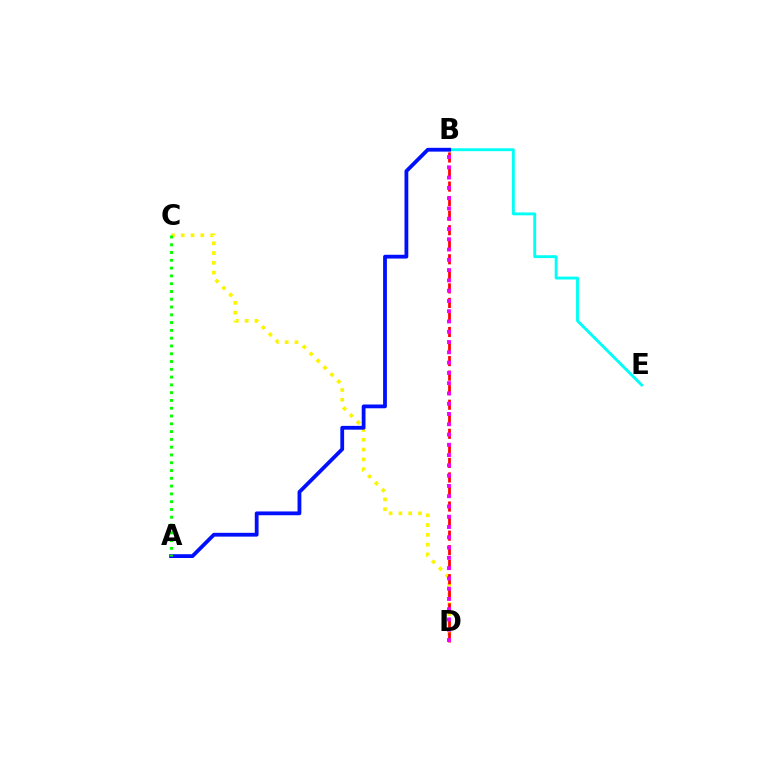{('C', 'D'): [{'color': '#fcf500', 'line_style': 'dotted', 'thickness': 2.66}], ('B', 'D'): [{'color': '#ff0000', 'line_style': 'dashed', 'thickness': 1.98}, {'color': '#ee00ff', 'line_style': 'dotted', 'thickness': 2.79}], ('B', 'E'): [{'color': '#00fff6', 'line_style': 'solid', 'thickness': 2.07}], ('A', 'B'): [{'color': '#0010ff', 'line_style': 'solid', 'thickness': 2.73}], ('A', 'C'): [{'color': '#08ff00', 'line_style': 'dotted', 'thickness': 2.12}]}